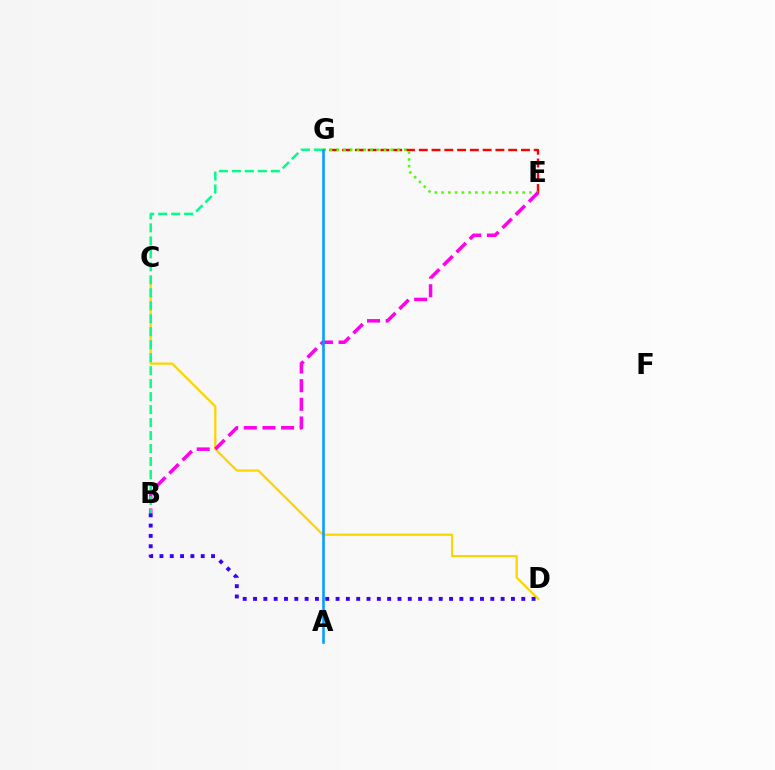{('E', 'G'): [{'color': '#ff0000', 'line_style': 'dashed', 'thickness': 1.74}, {'color': '#4fff00', 'line_style': 'dotted', 'thickness': 1.84}], ('C', 'D'): [{'color': '#ffd500', 'line_style': 'solid', 'thickness': 1.63}], ('B', 'E'): [{'color': '#ff00ed', 'line_style': 'dashed', 'thickness': 2.53}], ('B', 'G'): [{'color': '#00ff86', 'line_style': 'dashed', 'thickness': 1.76}], ('B', 'D'): [{'color': '#3700ff', 'line_style': 'dotted', 'thickness': 2.8}], ('A', 'G'): [{'color': '#009eff', 'line_style': 'solid', 'thickness': 1.84}]}